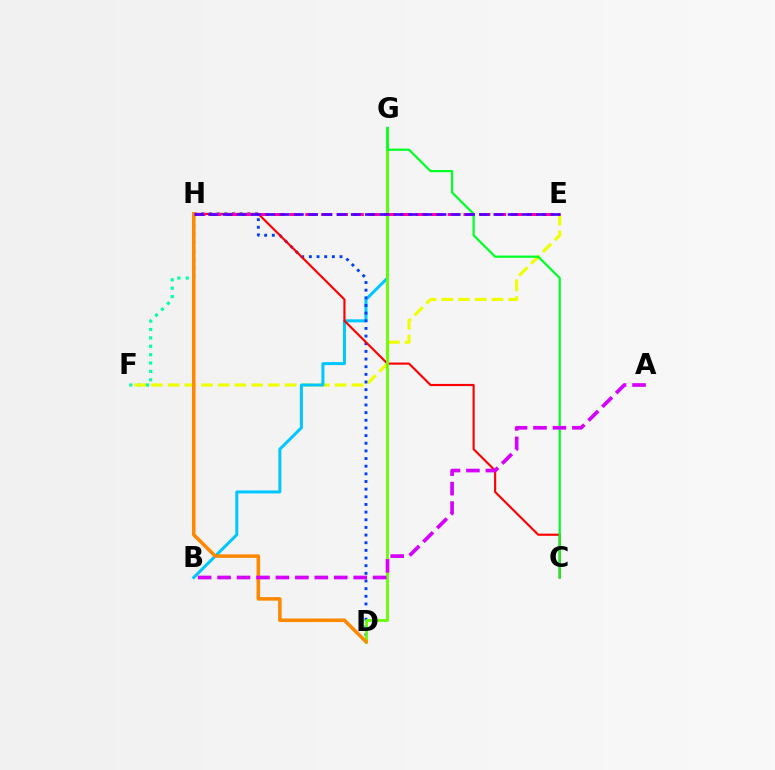{('F', 'H'): [{'color': '#00ffaf', 'line_style': 'dotted', 'thickness': 2.28}], ('E', 'F'): [{'color': '#eeff00', 'line_style': 'dashed', 'thickness': 2.27}], ('B', 'G'): [{'color': '#00c7ff', 'line_style': 'solid', 'thickness': 2.17}], ('D', 'H'): [{'color': '#003fff', 'line_style': 'dotted', 'thickness': 2.08}, {'color': '#ff8800', 'line_style': 'solid', 'thickness': 2.56}], ('C', 'H'): [{'color': '#ff0000', 'line_style': 'solid', 'thickness': 1.54}], ('D', 'G'): [{'color': '#66ff00', 'line_style': 'solid', 'thickness': 2.0}], ('E', 'H'): [{'color': '#ff00a0', 'line_style': 'dashed', 'thickness': 2.15}, {'color': '#4f00ff', 'line_style': 'dashed', 'thickness': 1.94}], ('C', 'G'): [{'color': '#00ff27', 'line_style': 'solid', 'thickness': 1.6}], ('A', 'B'): [{'color': '#d600ff', 'line_style': 'dashed', 'thickness': 2.64}]}